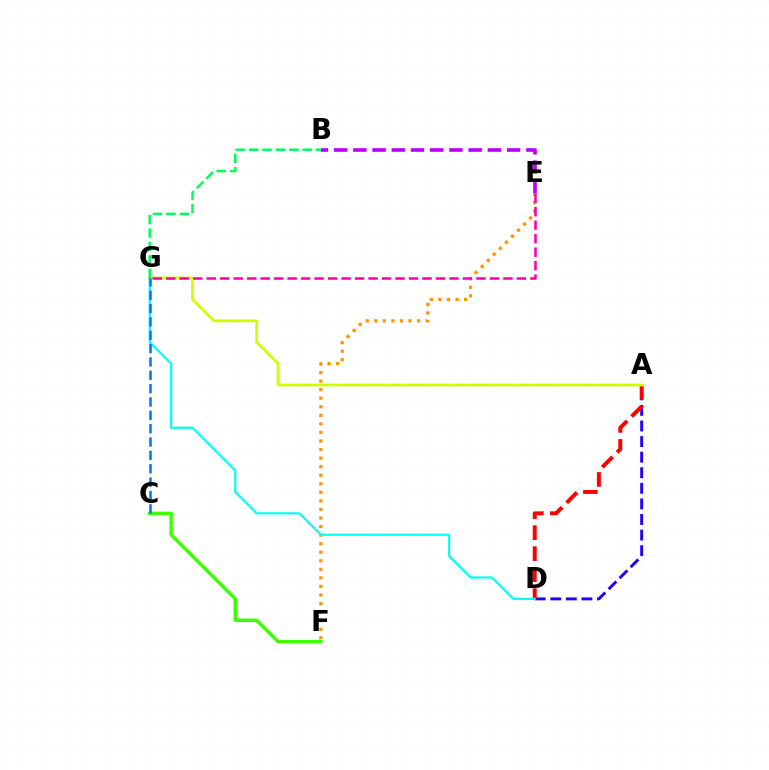{('A', 'D'): [{'color': '#2500ff', 'line_style': 'dashed', 'thickness': 2.12}, {'color': '#ff0000', 'line_style': 'dashed', 'thickness': 2.85}], ('C', 'F'): [{'color': '#3dff00', 'line_style': 'solid', 'thickness': 2.48}], ('E', 'F'): [{'color': '#ff9400', 'line_style': 'dotted', 'thickness': 2.32}], ('A', 'G'): [{'color': '#d1ff00', 'line_style': 'solid', 'thickness': 2.01}], ('D', 'G'): [{'color': '#00fff6', 'line_style': 'solid', 'thickness': 1.57}], ('E', 'G'): [{'color': '#ff00ac', 'line_style': 'dashed', 'thickness': 1.83}], ('B', 'G'): [{'color': '#00ff5c', 'line_style': 'dashed', 'thickness': 1.83}], ('B', 'E'): [{'color': '#b900ff', 'line_style': 'dashed', 'thickness': 2.61}], ('C', 'G'): [{'color': '#0074ff', 'line_style': 'dashed', 'thickness': 1.81}]}